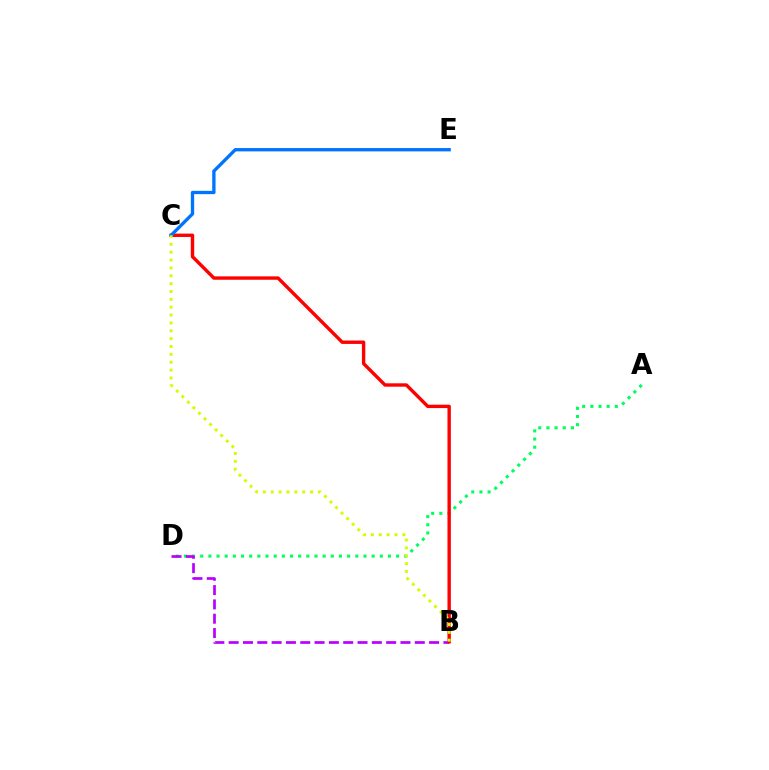{('A', 'D'): [{'color': '#00ff5c', 'line_style': 'dotted', 'thickness': 2.22}], ('B', 'D'): [{'color': '#b900ff', 'line_style': 'dashed', 'thickness': 1.94}], ('B', 'C'): [{'color': '#ff0000', 'line_style': 'solid', 'thickness': 2.44}, {'color': '#d1ff00', 'line_style': 'dotted', 'thickness': 2.14}], ('C', 'E'): [{'color': '#0074ff', 'line_style': 'solid', 'thickness': 2.39}]}